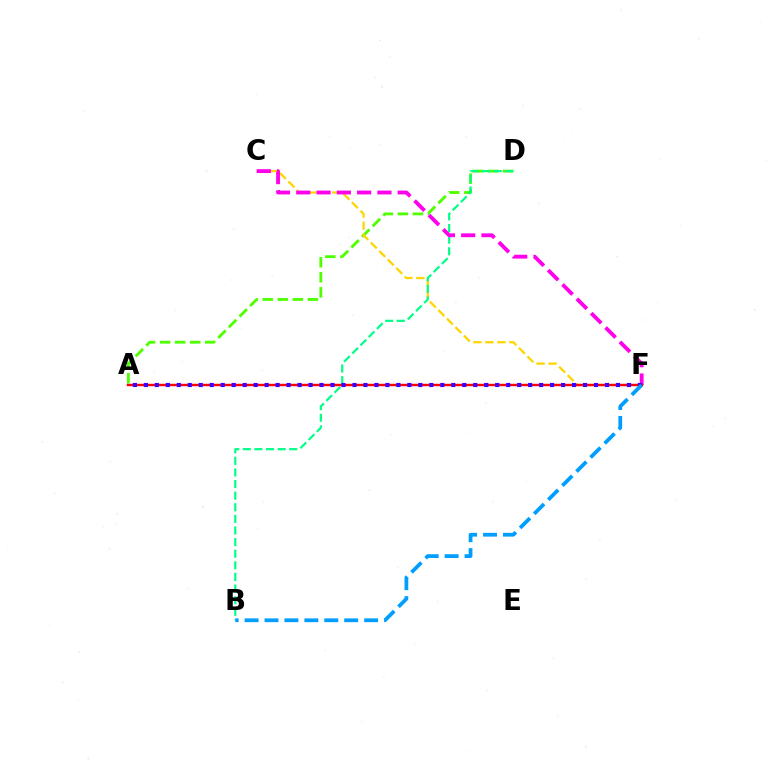{('A', 'D'): [{'color': '#4fff00', 'line_style': 'dashed', 'thickness': 2.04}], ('C', 'F'): [{'color': '#ffd500', 'line_style': 'dashed', 'thickness': 1.63}, {'color': '#ff00ed', 'line_style': 'dashed', 'thickness': 2.76}], ('B', 'D'): [{'color': '#00ff86', 'line_style': 'dashed', 'thickness': 1.58}], ('A', 'F'): [{'color': '#ff0000', 'line_style': 'solid', 'thickness': 1.75}, {'color': '#3700ff', 'line_style': 'dotted', 'thickness': 2.98}], ('B', 'F'): [{'color': '#009eff', 'line_style': 'dashed', 'thickness': 2.71}]}